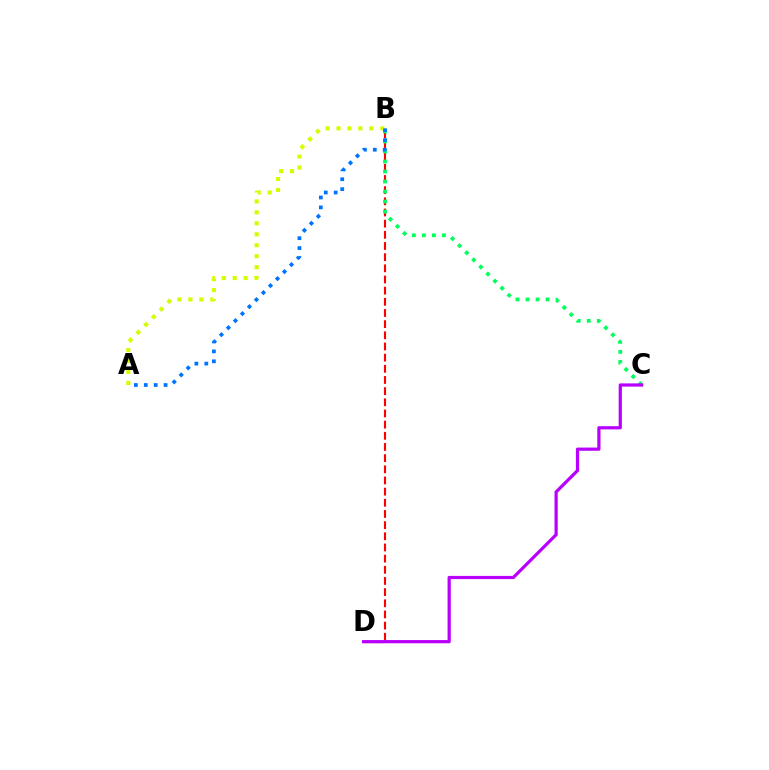{('B', 'D'): [{'color': '#ff0000', 'line_style': 'dashed', 'thickness': 1.52}], ('B', 'C'): [{'color': '#00ff5c', 'line_style': 'dotted', 'thickness': 2.72}], ('A', 'B'): [{'color': '#d1ff00', 'line_style': 'dotted', 'thickness': 2.98}, {'color': '#0074ff', 'line_style': 'dotted', 'thickness': 2.69}], ('C', 'D'): [{'color': '#b900ff', 'line_style': 'solid', 'thickness': 2.31}]}